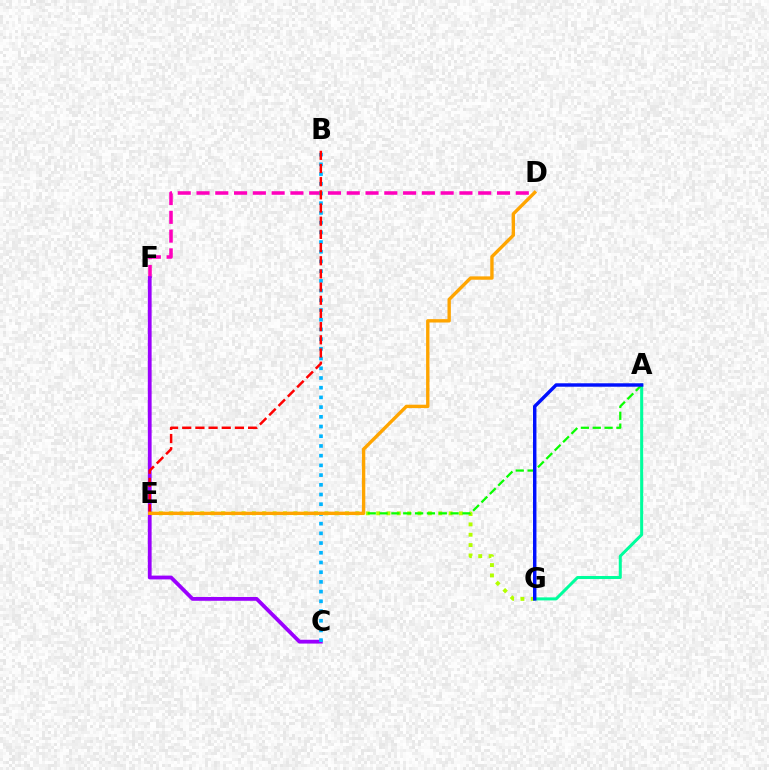{('E', 'G'): [{'color': '#b3ff00', 'line_style': 'dotted', 'thickness': 2.81}], ('A', 'G'): [{'color': '#00ff9d', 'line_style': 'solid', 'thickness': 2.18}, {'color': '#0010ff', 'line_style': 'solid', 'thickness': 2.48}], ('D', 'F'): [{'color': '#ff00bd', 'line_style': 'dashed', 'thickness': 2.55}], ('C', 'F'): [{'color': '#9b00ff', 'line_style': 'solid', 'thickness': 2.74}], ('A', 'E'): [{'color': '#08ff00', 'line_style': 'dashed', 'thickness': 1.61}], ('B', 'C'): [{'color': '#00b5ff', 'line_style': 'dotted', 'thickness': 2.64}], ('B', 'E'): [{'color': '#ff0000', 'line_style': 'dashed', 'thickness': 1.79}], ('D', 'E'): [{'color': '#ffa500', 'line_style': 'solid', 'thickness': 2.43}]}